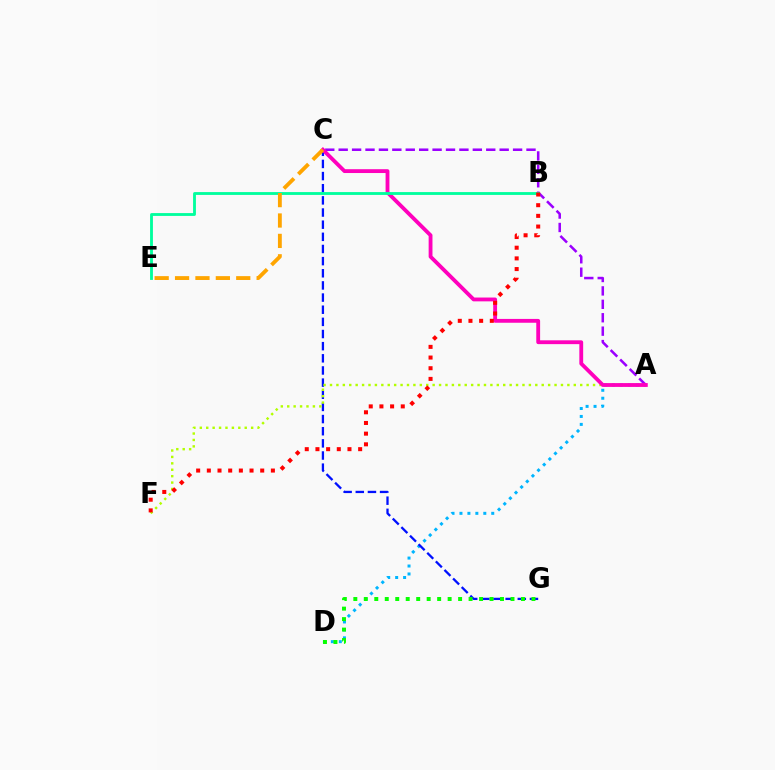{('A', 'D'): [{'color': '#00b5ff', 'line_style': 'dotted', 'thickness': 2.16}], ('C', 'G'): [{'color': '#0010ff', 'line_style': 'dashed', 'thickness': 1.65}], ('A', 'F'): [{'color': '#b3ff00', 'line_style': 'dotted', 'thickness': 1.74}], ('A', 'C'): [{'color': '#9b00ff', 'line_style': 'dashed', 'thickness': 1.82}, {'color': '#ff00bd', 'line_style': 'solid', 'thickness': 2.76}], ('B', 'E'): [{'color': '#00ff9d', 'line_style': 'solid', 'thickness': 2.04}], ('D', 'G'): [{'color': '#08ff00', 'line_style': 'dotted', 'thickness': 2.85}], ('B', 'F'): [{'color': '#ff0000', 'line_style': 'dotted', 'thickness': 2.9}], ('C', 'E'): [{'color': '#ffa500', 'line_style': 'dashed', 'thickness': 2.77}]}